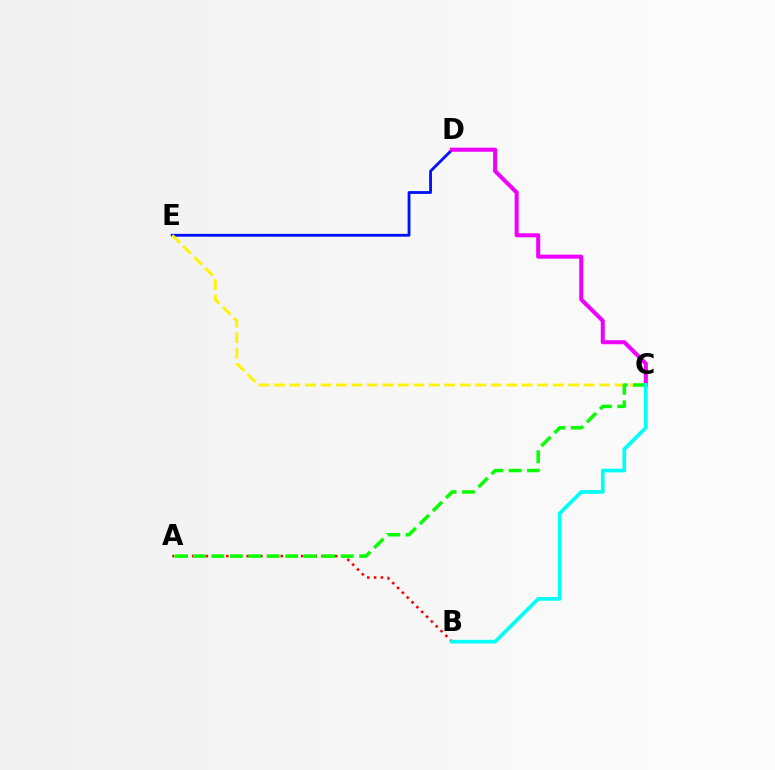{('D', 'E'): [{'color': '#0010ff', 'line_style': 'solid', 'thickness': 2.03}], ('C', 'E'): [{'color': '#fcf500', 'line_style': 'dashed', 'thickness': 2.1}], ('C', 'D'): [{'color': '#ee00ff', 'line_style': 'solid', 'thickness': 2.92}], ('A', 'B'): [{'color': '#ff0000', 'line_style': 'dotted', 'thickness': 1.85}], ('A', 'C'): [{'color': '#08ff00', 'line_style': 'dashed', 'thickness': 2.51}], ('B', 'C'): [{'color': '#00fff6', 'line_style': 'solid', 'thickness': 2.65}]}